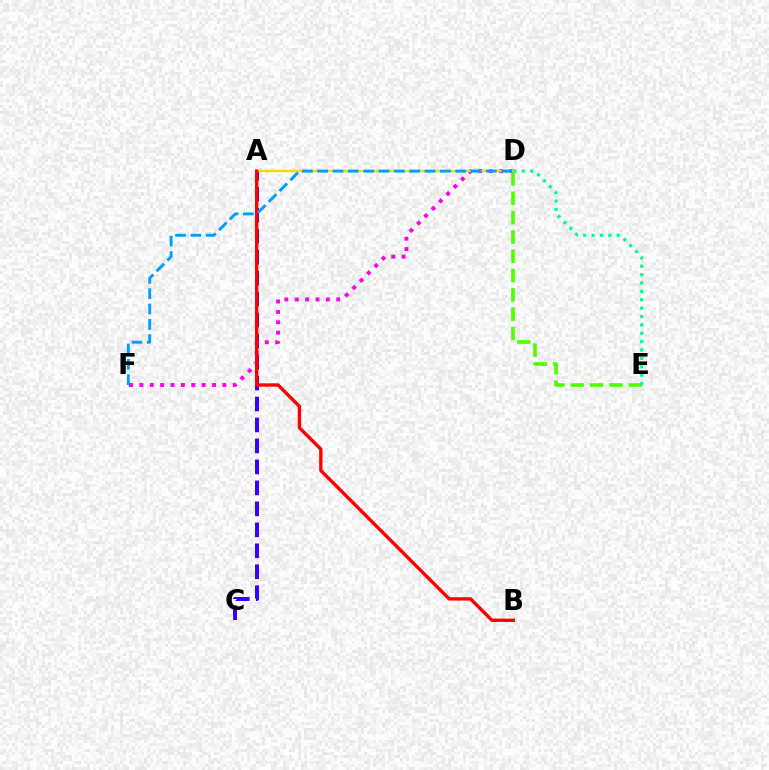{('A', 'C'): [{'color': '#3700ff', 'line_style': 'dashed', 'thickness': 2.85}], ('D', 'F'): [{'color': '#ff00ed', 'line_style': 'dotted', 'thickness': 2.82}, {'color': '#009eff', 'line_style': 'dashed', 'thickness': 2.08}], ('A', 'D'): [{'color': '#ffd500', 'line_style': 'solid', 'thickness': 1.7}], ('A', 'B'): [{'color': '#ff0000', 'line_style': 'solid', 'thickness': 2.42}], ('D', 'E'): [{'color': '#4fff00', 'line_style': 'dashed', 'thickness': 2.62}, {'color': '#00ff86', 'line_style': 'dotted', 'thickness': 2.28}]}